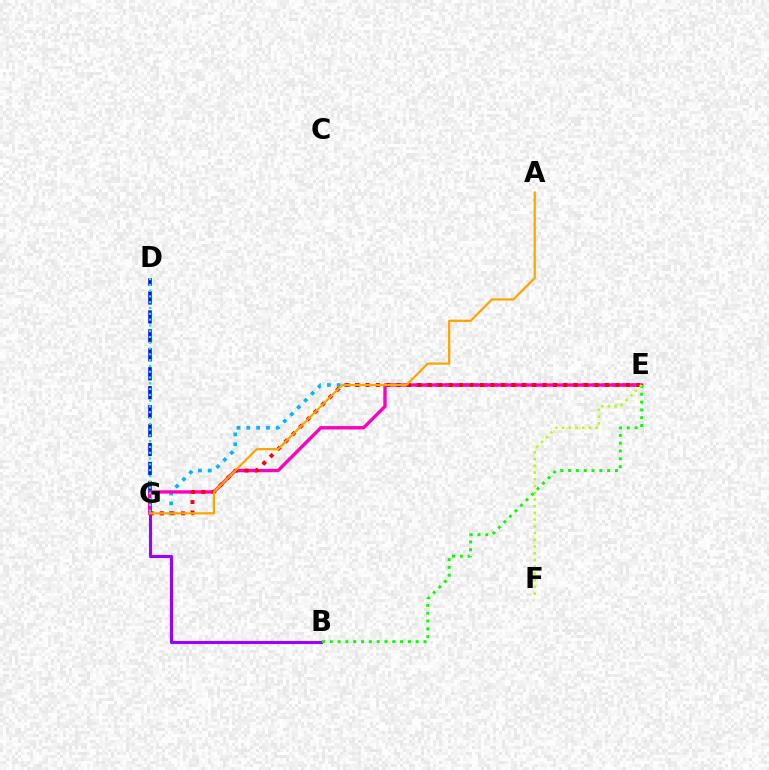{('E', 'G'): [{'color': '#00b5ff', 'line_style': 'dotted', 'thickness': 2.67}, {'color': '#ff00bd', 'line_style': 'solid', 'thickness': 2.43}, {'color': '#ff0000', 'line_style': 'dotted', 'thickness': 2.83}], ('D', 'G'): [{'color': '#0010ff', 'line_style': 'dashed', 'thickness': 2.57}, {'color': '#00ff9d', 'line_style': 'dotted', 'thickness': 1.57}], ('B', 'G'): [{'color': '#9b00ff', 'line_style': 'solid', 'thickness': 2.24}], ('B', 'E'): [{'color': '#08ff00', 'line_style': 'dotted', 'thickness': 2.12}], ('E', 'F'): [{'color': '#b3ff00', 'line_style': 'dotted', 'thickness': 1.83}], ('A', 'G'): [{'color': '#ffa500', 'line_style': 'solid', 'thickness': 1.62}]}